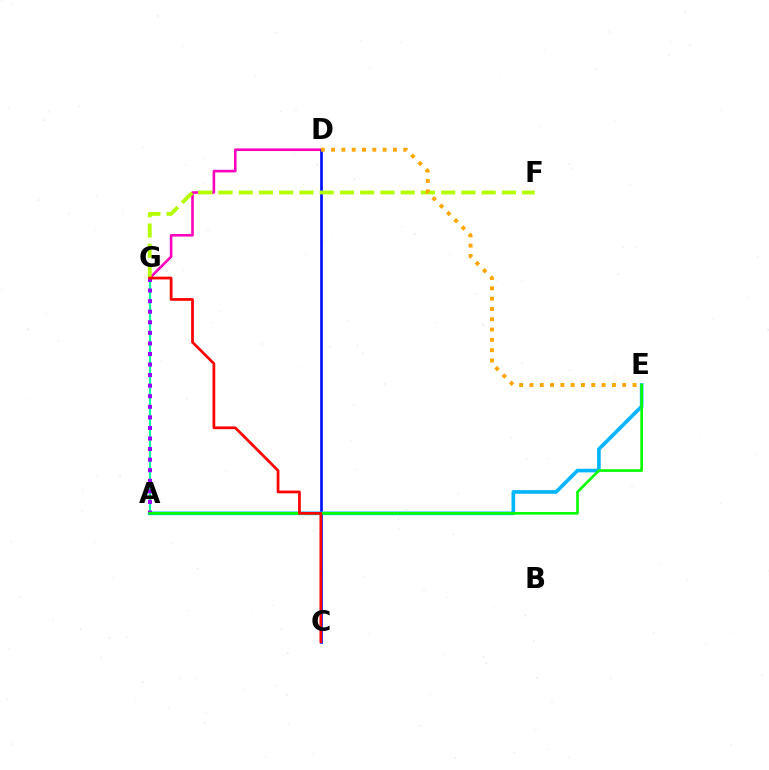{('D', 'G'): [{'color': '#ff00bd', 'line_style': 'solid', 'thickness': 1.88}], ('A', 'G'): [{'color': '#00ff9d', 'line_style': 'solid', 'thickness': 1.59}, {'color': '#9b00ff', 'line_style': 'dotted', 'thickness': 2.87}], ('C', 'D'): [{'color': '#0010ff', 'line_style': 'solid', 'thickness': 1.94}], ('A', 'E'): [{'color': '#00b5ff', 'line_style': 'solid', 'thickness': 2.62}, {'color': '#08ff00', 'line_style': 'solid', 'thickness': 1.92}], ('F', 'G'): [{'color': '#b3ff00', 'line_style': 'dashed', 'thickness': 2.75}], ('C', 'G'): [{'color': '#ff0000', 'line_style': 'solid', 'thickness': 1.97}], ('D', 'E'): [{'color': '#ffa500', 'line_style': 'dotted', 'thickness': 2.8}]}